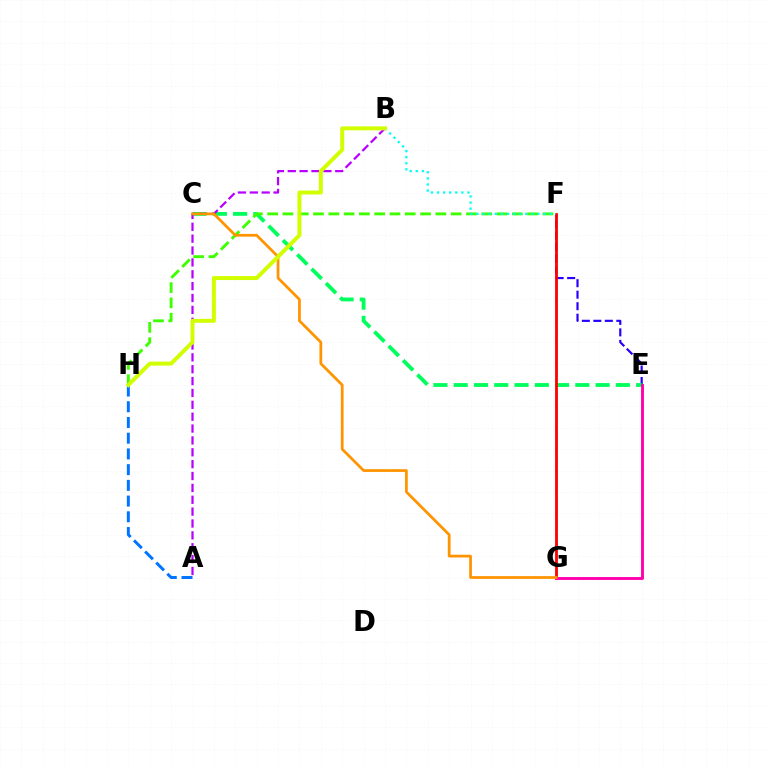{('E', 'F'): [{'color': '#2500ff', 'line_style': 'dashed', 'thickness': 1.56}], ('C', 'E'): [{'color': '#00ff5c', 'line_style': 'dashed', 'thickness': 2.75}], ('F', 'G'): [{'color': '#ff0000', 'line_style': 'solid', 'thickness': 2.02}], ('F', 'H'): [{'color': '#3dff00', 'line_style': 'dashed', 'thickness': 2.08}], ('E', 'G'): [{'color': '#ff00ac', 'line_style': 'solid', 'thickness': 2.08}], ('A', 'B'): [{'color': '#b900ff', 'line_style': 'dashed', 'thickness': 1.61}], ('A', 'H'): [{'color': '#0074ff', 'line_style': 'dashed', 'thickness': 2.14}], ('C', 'G'): [{'color': '#ff9400', 'line_style': 'solid', 'thickness': 1.97}], ('B', 'F'): [{'color': '#00fff6', 'line_style': 'dotted', 'thickness': 1.65}], ('B', 'H'): [{'color': '#d1ff00', 'line_style': 'solid', 'thickness': 2.85}]}